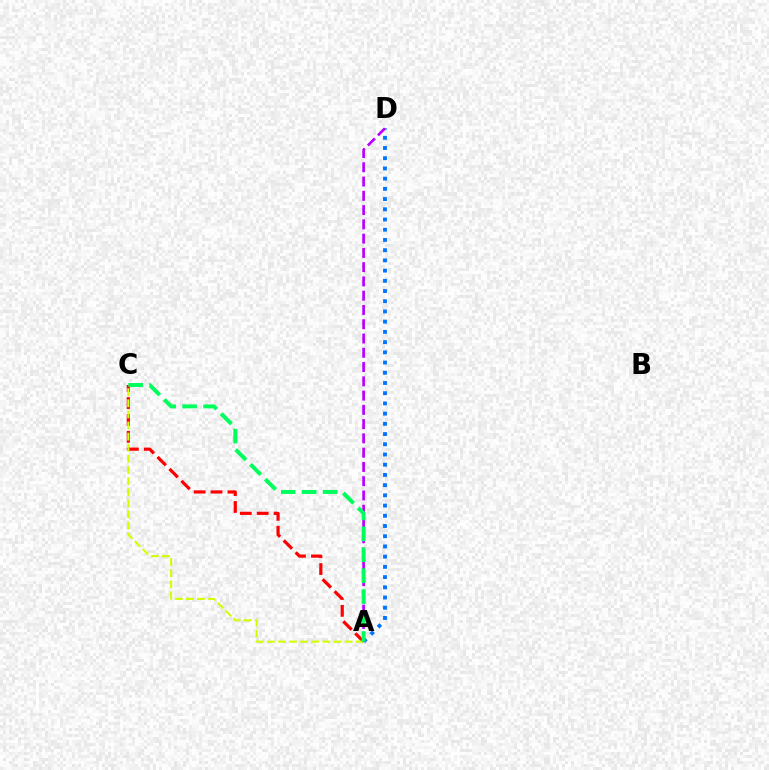{('A', 'C'): [{'color': '#ff0000', 'line_style': 'dashed', 'thickness': 2.29}, {'color': '#d1ff00', 'line_style': 'dashed', 'thickness': 1.51}, {'color': '#00ff5c', 'line_style': 'dashed', 'thickness': 2.84}], ('A', 'D'): [{'color': '#0074ff', 'line_style': 'dotted', 'thickness': 2.78}, {'color': '#b900ff', 'line_style': 'dashed', 'thickness': 1.94}]}